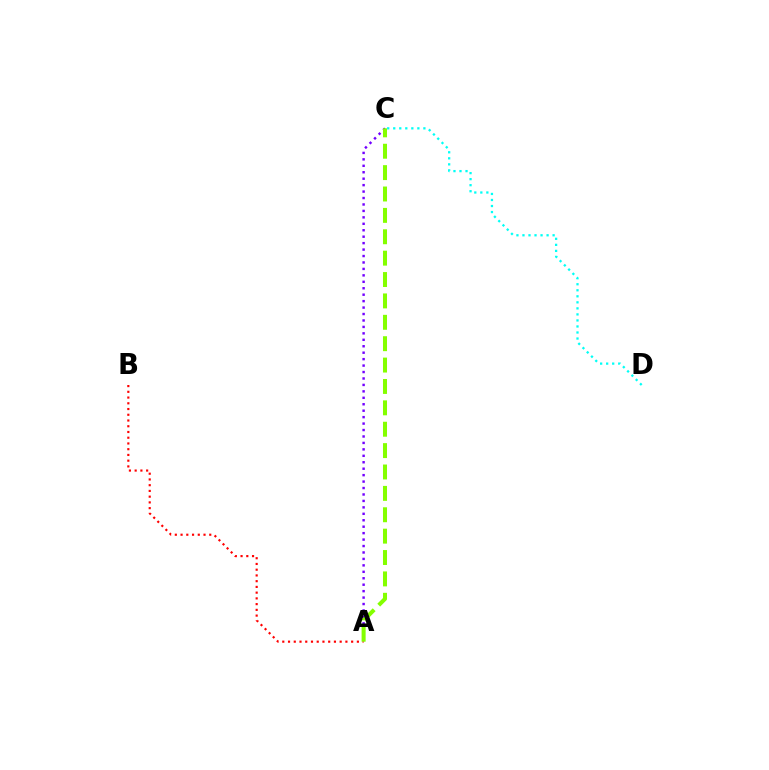{('A', 'C'): [{'color': '#7200ff', 'line_style': 'dotted', 'thickness': 1.75}, {'color': '#84ff00', 'line_style': 'dashed', 'thickness': 2.9}], ('C', 'D'): [{'color': '#00fff6', 'line_style': 'dotted', 'thickness': 1.64}], ('A', 'B'): [{'color': '#ff0000', 'line_style': 'dotted', 'thickness': 1.56}]}